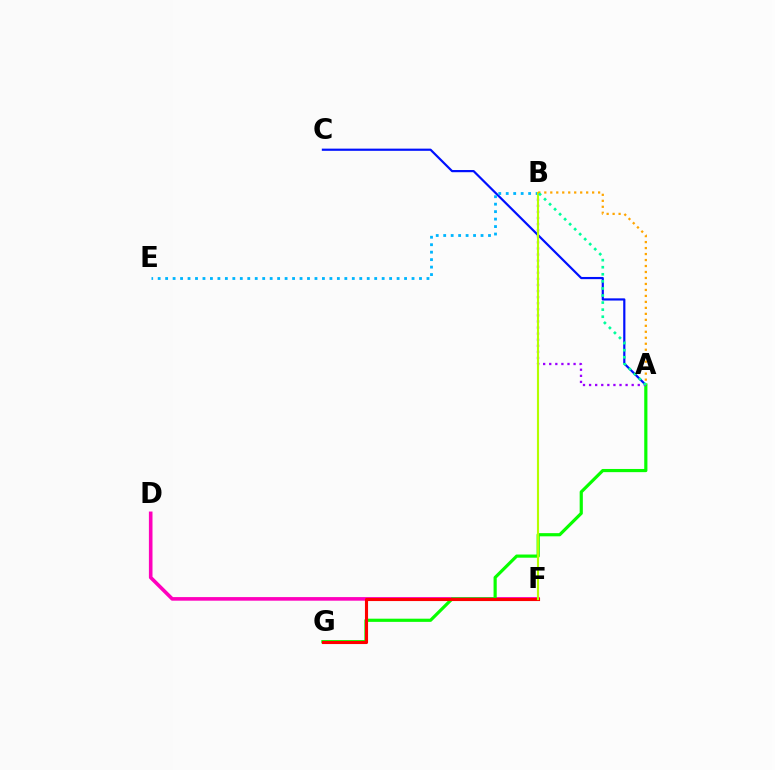{('A', 'C'): [{'color': '#0010ff', 'line_style': 'solid', 'thickness': 1.58}], ('D', 'F'): [{'color': '#ff00bd', 'line_style': 'solid', 'thickness': 2.59}], ('B', 'E'): [{'color': '#00b5ff', 'line_style': 'dotted', 'thickness': 2.03}], ('A', 'G'): [{'color': '#08ff00', 'line_style': 'solid', 'thickness': 2.29}], ('A', 'B'): [{'color': '#9b00ff', 'line_style': 'dotted', 'thickness': 1.65}, {'color': '#ffa500', 'line_style': 'dotted', 'thickness': 1.62}, {'color': '#00ff9d', 'line_style': 'dotted', 'thickness': 1.92}], ('F', 'G'): [{'color': '#ff0000', 'line_style': 'solid', 'thickness': 2.24}], ('B', 'F'): [{'color': '#b3ff00', 'line_style': 'solid', 'thickness': 1.54}]}